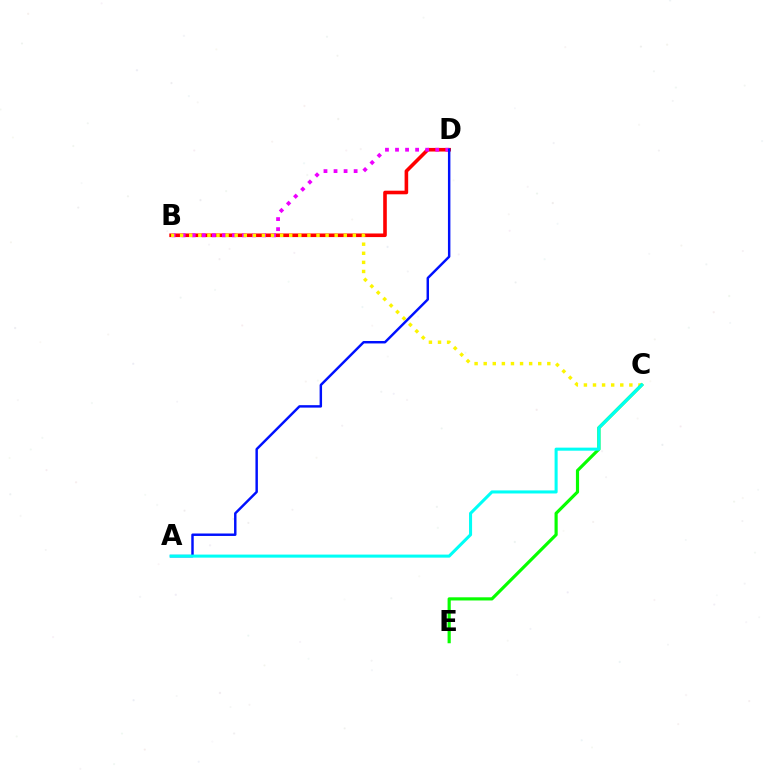{('B', 'D'): [{'color': '#ff0000', 'line_style': 'solid', 'thickness': 2.59}, {'color': '#ee00ff', 'line_style': 'dotted', 'thickness': 2.73}], ('B', 'C'): [{'color': '#fcf500', 'line_style': 'dotted', 'thickness': 2.47}], ('C', 'E'): [{'color': '#08ff00', 'line_style': 'solid', 'thickness': 2.28}], ('A', 'D'): [{'color': '#0010ff', 'line_style': 'solid', 'thickness': 1.77}], ('A', 'C'): [{'color': '#00fff6', 'line_style': 'solid', 'thickness': 2.2}]}